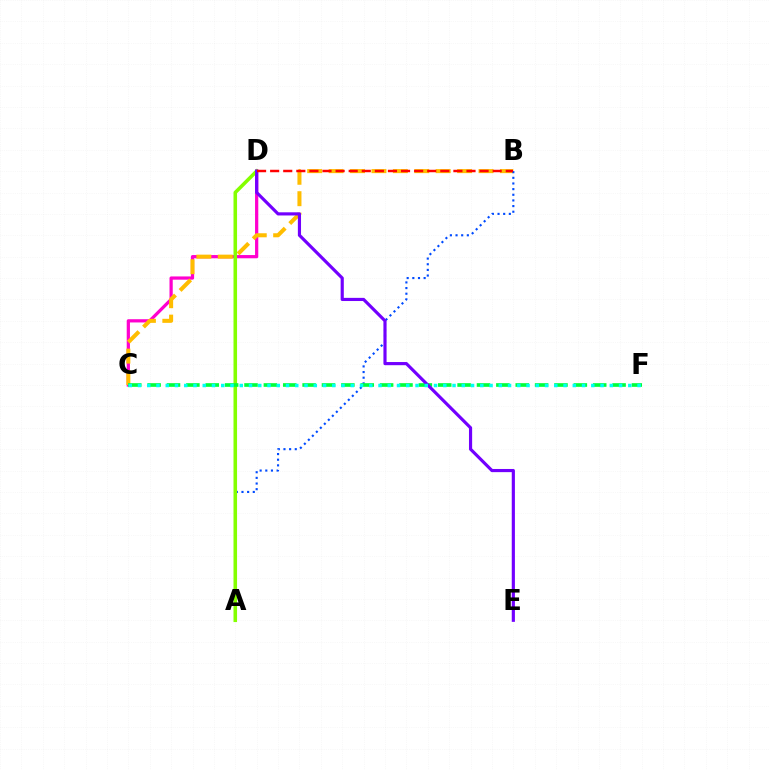{('C', 'D'): [{'color': '#ff00cf', 'line_style': 'solid', 'thickness': 2.33}], ('B', 'C'): [{'color': '#ffbd00', 'line_style': 'dashed', 'thickness': 2.91}], ('A', 'B'): [{'color': '#004bff', 'line_style': 'dotted', 'thickness': 1.54}], ('A', 'D'): [{'color': '#84ff00', 'line_style': 'solid', 'thickness': 2.57}], ('C', 'F'): [{'color': '#00ff39', 'line_style': 'dashed', 'thickness': 2.63}, {'color': '#00fff6', 'line_style': 'dotted', 'thickness': 2.51}], ('D', 'E'): [{'color': '#7200ff', 'line_style': 'solid', 'thickness': 2.27}], ('B', 'D'): [{'color': '#ff0000', 'line_style': 'dashed', 'thickness': 1.78}]}